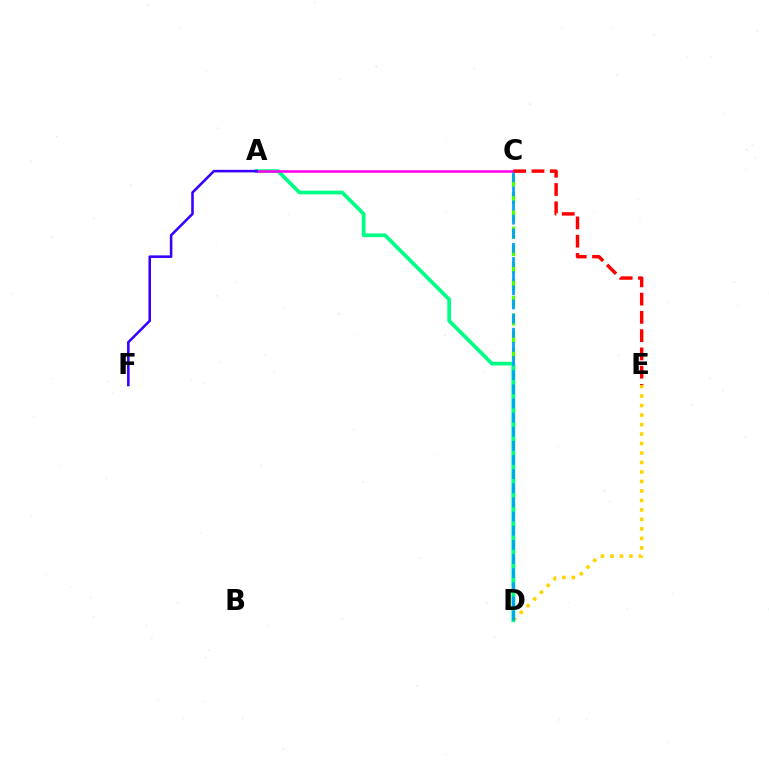{('D', 'E'): [{'color': '#ffd500', 'line_style': 'dotted', 'thickness': 2.58}], ('C', 'D'): [{'color': '#4fff00', 'line_style': 'dashed', 'thickness': 2.36}, {'color': '#009eff', 'line_style': 'dashed', 'thickness': 1.92}], ('A', 'D'): [{'color': '#00ff86', 'line_style': 'solid', 'thickness': 2.7}], ('A', 'C'): [{'color': '#ff00ed', 'line_style': 'solid', 'thickness': 1.85}], ('C', 'E'): [{'color': '#ff0000', 'line_style': 'dashed', 'thickness': 2.48}], ('A', 'F'): [{'color': '#3700ff', 'line_style': 'solid', 'thickness': 1.84}]}